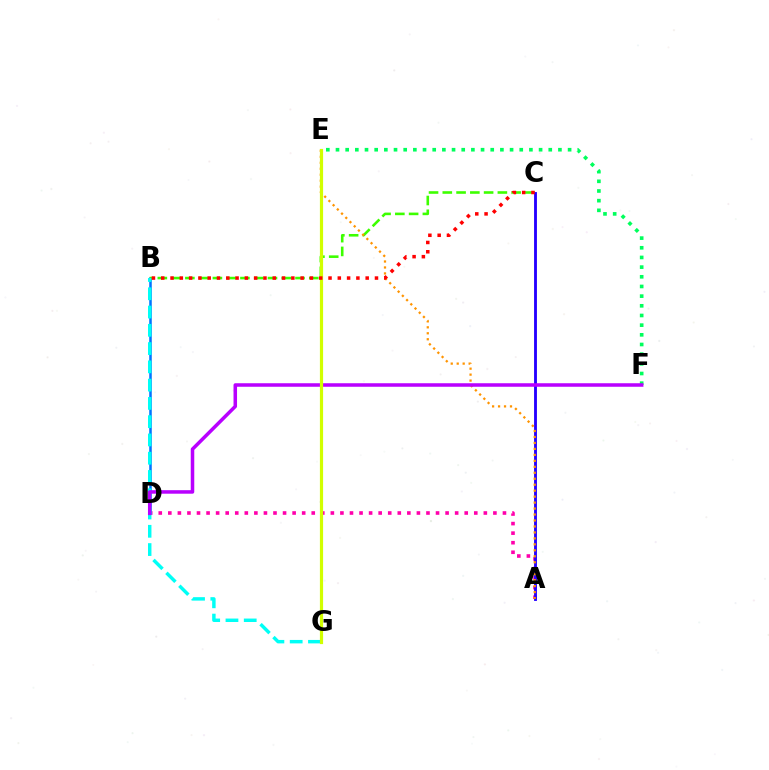{('A', 'D'): [{'color': '#ff00ac', 'line_style': 'dotted', 'thickness': 2.6}], ('B', 'D'): [{'color': '#0074ff', 'line_style': 'solid', 'thickness': 1.82}], ('B', 'C'): [{'color': '#3dff00', 'line_style': 'dashed', 'thickness': 1.87}, {'color': '#ff0000', 'line_style': 'dotted', 'thickness': 2.52}], ('A', 'C'): [{'color': '#2500ff', 'line_style': 'solid', 'thickness': 2.06}], ('E', 'F'): [{'color': '#00ff5c', 'line_style': 'dotted', 'thickness': 2.63}], ('B', 'G'): [{'color': '#00fff6', 'line_style': 'dashed', 'thickness': 2.48}], ('A', 'E'): [{'color': '#ff9400', 'line_style': 'dotted', 'thickness': 1.62}], ('D', 'F'): [{'color': '#b900ff', 'line_style': 'solid', 'thickness': 2.54}], ('E', 'G'): [{'color': '#d1ff00', 'line_style': 'solid', 'thickness': 2.3}]}